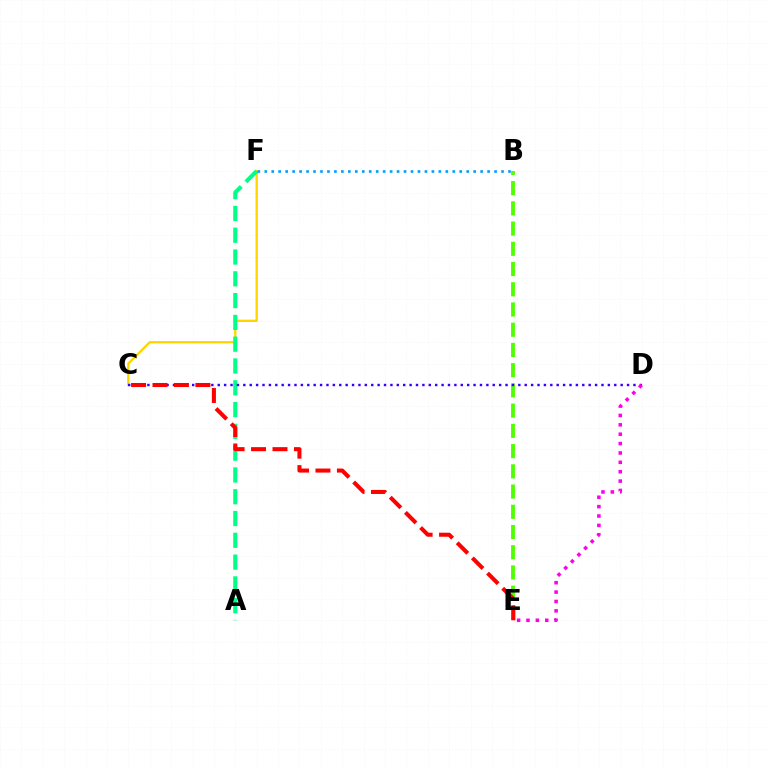{('C', 'F'): [{'color': '#ffd500', 'line_style': 'solid', 'thickness': 1.68}], ('B', 'E'): [{'color': '#4fff00', 'line_style': 'dashed', 'thickness': 2.75}], ('A', 'F'): [{'color': '#00ff86', 'line_style': 'dashed', 'thickness': 2.96}], ('C', 'D'): [{'color': '#3700ff', 'line_style': 'dotted', 'thickness': 1.74}], ('C', 'E'): [{'color': '#ff0000', 'line_style': 'dashed', 'thickness': 2.91}], ('B', 'F'): [{'color': '#009eff', 'line_style': 'dotted', 'thickness': 1.89}], ('D', 'E'): [{'color': '#ff00ed', 'line_style': 'dotted', 'thickness': 2.55}]}